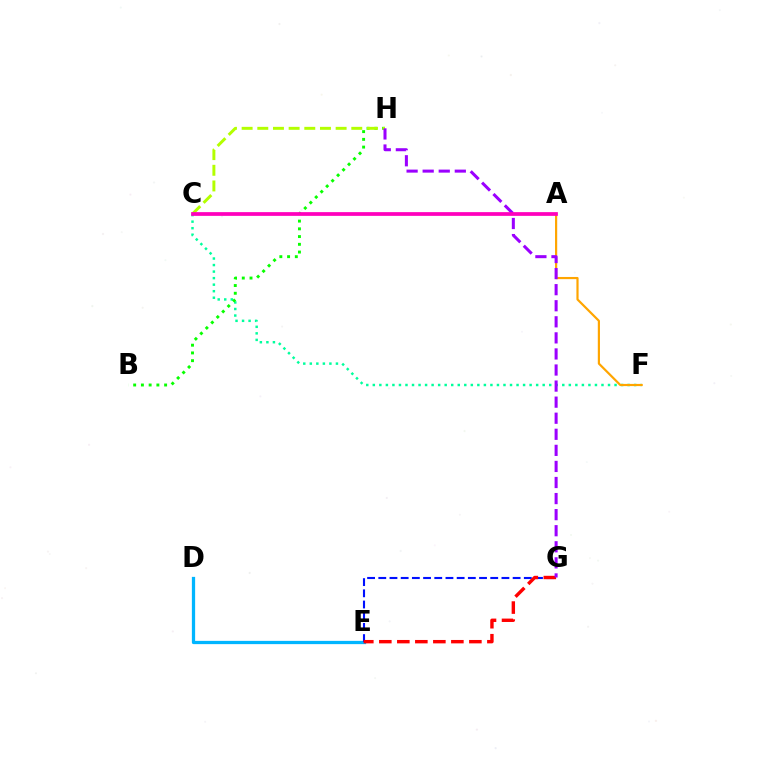{('D', 'E'): [{'color': '#00b5ff', 'line_style': 'solid', 'thickness': 2.35}], ('C', 'F'): [{'color': '#00ff9d', 'line_style': 'dotted', 'thickness': 1.78}], ('A', 'F'): [{'color': '#ffa500', 'line_style': 'solid', 'thickness': 1.57}], ('E', 'G'): [{'color': '#0010ff', 'line_style': 'dashed', 'thickness': 1.52}, {'color': '#ff0000', 'line_style': 'dashed', 'thickness': 2.45}], ('B', 'H'): [{'color': '#08ff00', 'line_style': 'dotted', 'thickness': 2.1}], ('C', 'H'): [{'color': '#b3ff00', 'line_style': 'dashed', 'thickness': 2.13}], ('G', 'H'): [{'color': '#9b00ff', 'line_style': 'dashed', 'thickness': 2.18}], ('A', 'C'): [{'color': '#ff00bd', 'line_style': 'solid', 'thickness': 2.69}]}